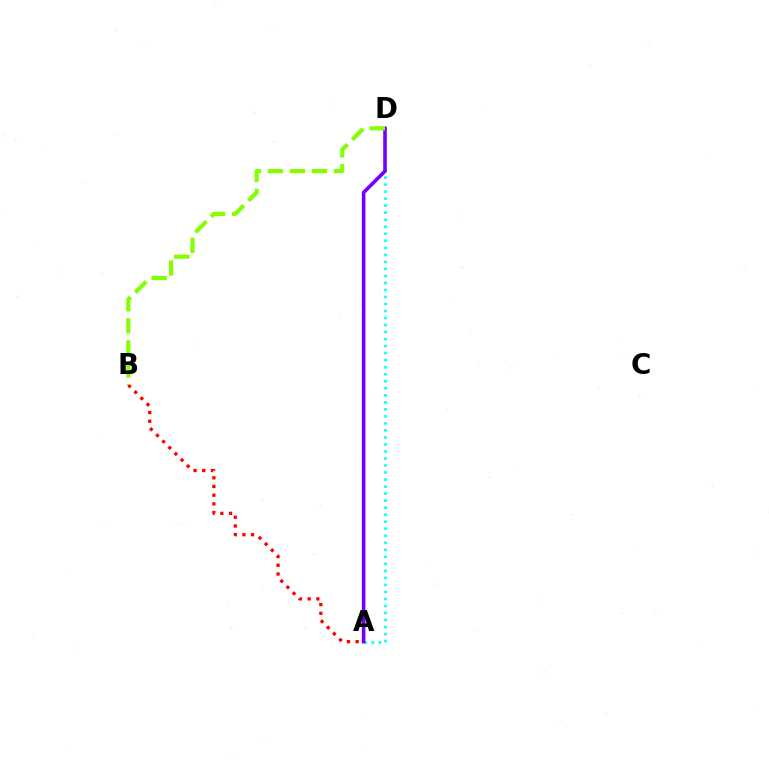{('A', 'B'): [{'color': '#ff0000', 'line_style': 'dotted', 'thickness': 2.36}], ('A', 'D'): [{'color': '#00fff6', 'line_style': 'dotted', 'thickness': 1.91}, {'color': '#7200ff', 'line_style': 'solid', 'thickness': 2.59}], ('B', 'D'): [{'color': '#84ff00', 'line_style': 'dashed', 'thickness': 2.99}]}